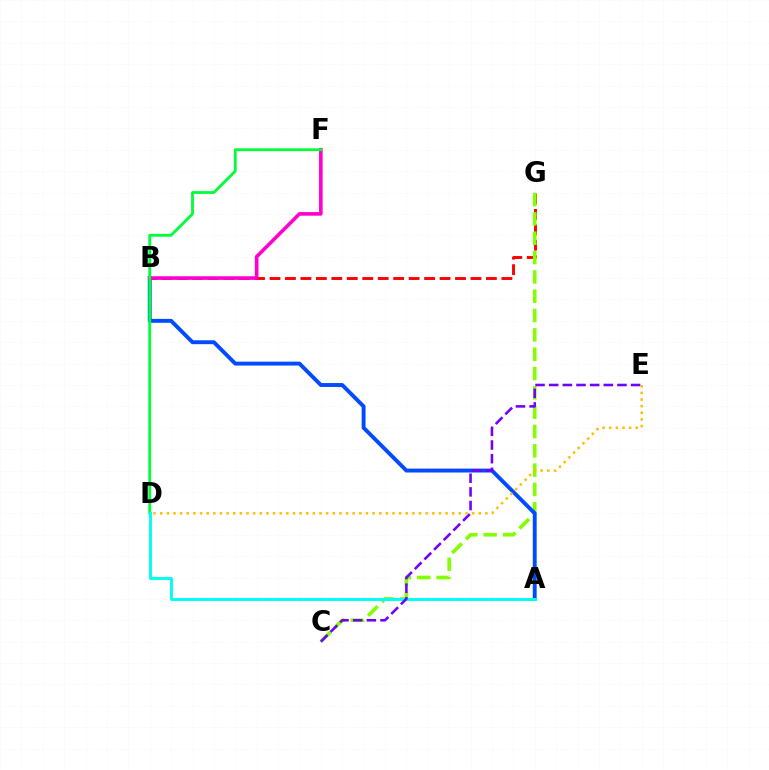{('B', 'G'): [{'color': '#ff0000', 'line_style': 'dashed', 'thickness': 2.1}], ('C', 'G'): [{'color': '#84ff00', 'line_style': 'dashed', 'thickness': 2.63}], ('A', 'B'): [{'color': '#004bff', 'line_style': 'solid', 'thickness': 2.81}], ('B', 'F'): [{'color': '#ff00cf', 'line_style': 'solid', 'thickness': 2.6}], ('D', 'F'): [{'color': '#00ff39', 'line_style': 'solid', 'thickness': 2.02}], ('A', 'D'): [{'color': '#00fff6', 'line_style': 'solid', 'thickness': 2.11}], ('C', 'E'): [{'color': '#7200ff', 'line_style': 'dashed', 'thickness': 1.85}], ('D', 'E'): [{'color': '#ffbd00', 'line_style': 'dotted', 'thickness': 1.8}]}